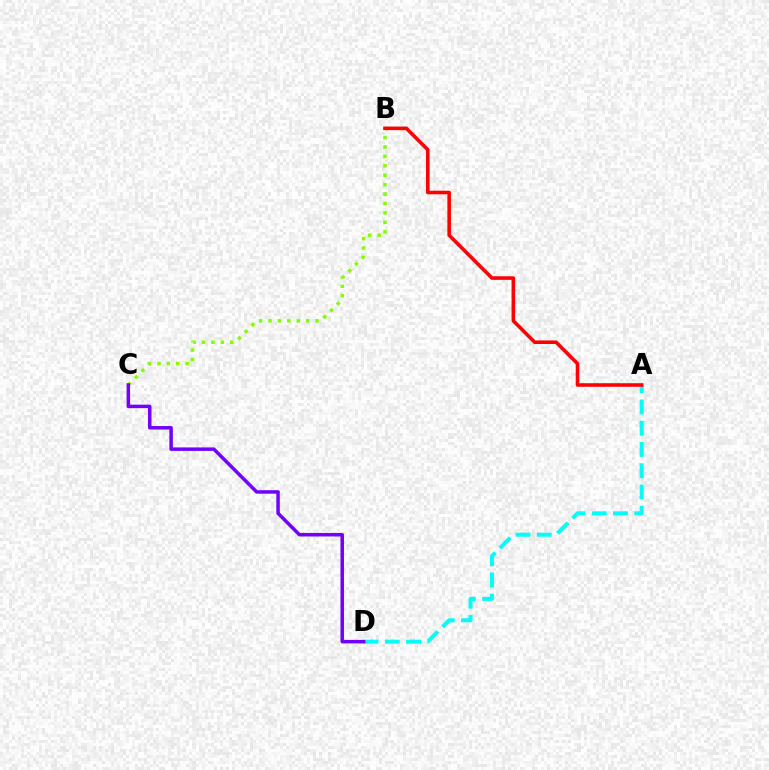{('B', 'C'): [{'color': '#84ff00', 'line_style': 'dotted', 'thickness': 2.56}], ('A', 'D'): [{'color': '#00fff6', 'line_style': 'dashed', 'thickness': 2.89}], ('A', 'B'): [{'color': '#ff0000', 'line_style': 'solid', 'thickness': 2.58}], ('C', 'D'): [{'color': '#7200ff', 'line_style': 'solid', 'thickness': 2.52}]}